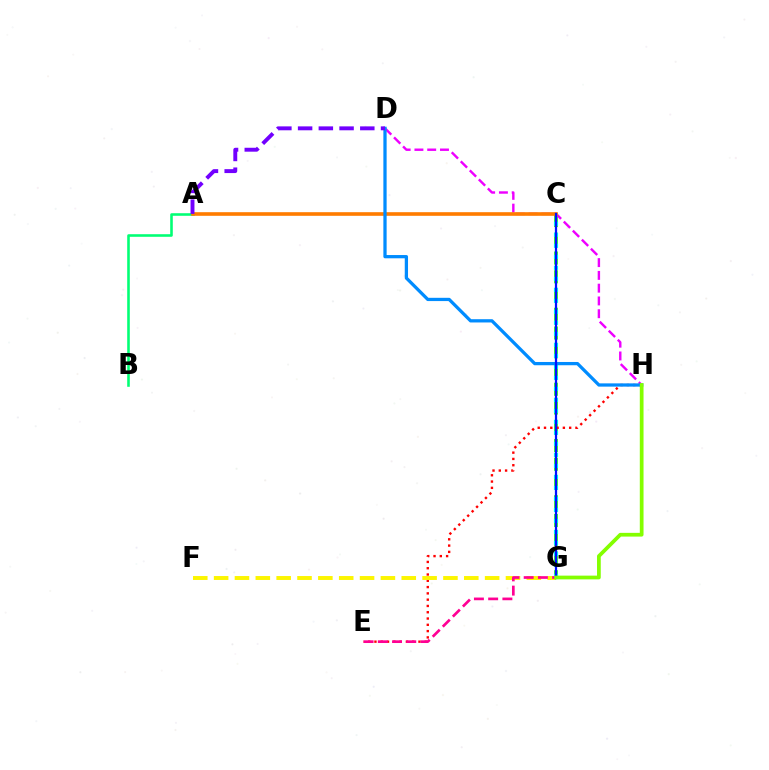{('C', 'G'): [{'color': '#08ff00', 'line_style': 'dashed', 'thickness': 2.55}, {'color': '#00fff6', 'line_style': 'dotted', 'thickness': 2.99}, {'color': '#0010ff', 'line_style': 'solid', 'thickness': 1.63}], ('D', 'H'): [{'color': '#ee00ff', 'line_style': 'dashed', 'thickness': 1.74}, {'color': '#008cff', 'line_style': 'solid', 'thickness': 2.35}], ('A', 'B'): [{'color': '#00ff74', 'line_style': 'solid', 'thickness': 1.86}], ('A', 'C'): [{'color': '#ff7c00', 'line_style': 'solid', 'thickness': 2.61}], ('E', 'H'): [{'color': '#ff0000', 'line_style': 'dotted', 'thickness': 1.71}], ('A', 'D'): [{'color': '#7200ff', 'line_style': 'dashed', 'thickness': 2.82}], ('F', 'G'): [{'color': '#fcf500', 'line_style': 'dashed', 'thickness': 2.83}], ('E', 'G'): [{'color': '#ff0094', 'line_style': 'dashed', 'thickness': 1.93}], ('G', 'H'): [{'color': '#84ff00', 'line_style': 'solid', 'thickness': 2.69}]}